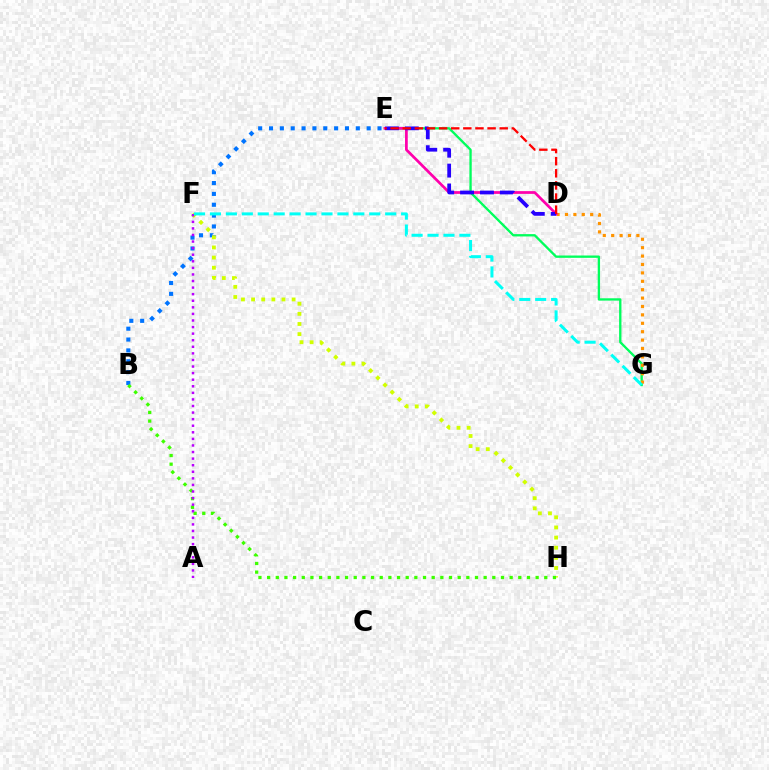{('B', 'E'): [{'color': '#0074ff', 'line_style': 'dotted', 'thickness': 2.95}], ('E', 'G'): [{'color': '#00ff5c', 'line_style': 'solid', 'thickness': 1.68}], ('D', 'G'): [{'color': '#ff9400', 'line_style': 'dotted', 'thickness': 2.28}], ('D', 'E'): [{'color': '#ff00ac', 'line_style': 'solid', 'thickness': 1.97}, {'color': '#2500ff', 'line_style': 'dashed', 'thickness': 2.7}, {'color': '#ff0000', 'line_style': 'dashed', 'thickness': 1.65}], ('F', 'H'): [{'color': '#d1ff00', 'line_style': 'dotted', 'thickness': 2.75}], ('B', 'H'): [{'color': '#3dff00', 'line_style': 'dotted', 'thickness': 2.35}], ('A', 'F'): [{'color': '#b900ff', 'line_style': 'dotted', 'thickness': 1.79}], ('F', 'G'): [{'color': '#00fff6', 'line_style': 'dashed', 'thickness': 2.16}]}